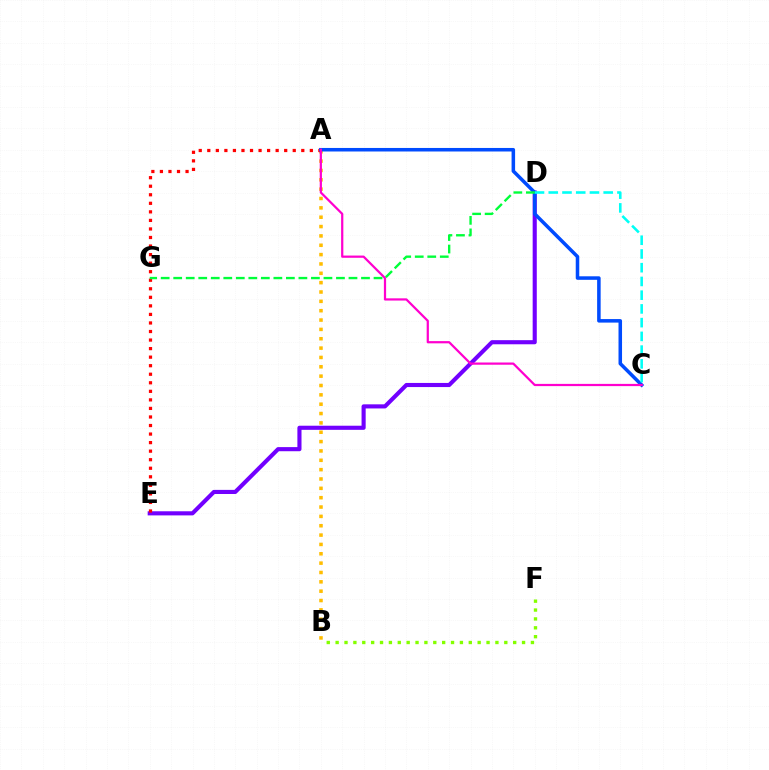{('D', 'E'): [{'color': '#7200ff', 'line_style': 'solid', 'thickness': 2.96}], ('A', 'B'): [{'color': '#ffbd00', 'line_style': 'dotted', 'thickness': 2.54}], ('A', 'E'): [{'color': '#ff0000', 'line_style': 'dotted', 'thickness': 2.32}], ('A', 'C'): [{'color': '#004bff', 'line_style': 'solid', 'thickness': 2.54}, {'color': '#ff00cf', 'line_style': 'solid', 'thickness': 1.6}], ('C', 'D'): [{'color': '#00fff6', 'line_style': 'dashed', 'thickness': 1.87}], ('B', 'F'): [{'color': '#84ff00', 'line_style': 'dotted', 'thickness': 2.41}], ('D', 'G'): [{'color': '#00ff39', 'line_style': 'dashed', 'thickness': 1.7}]}